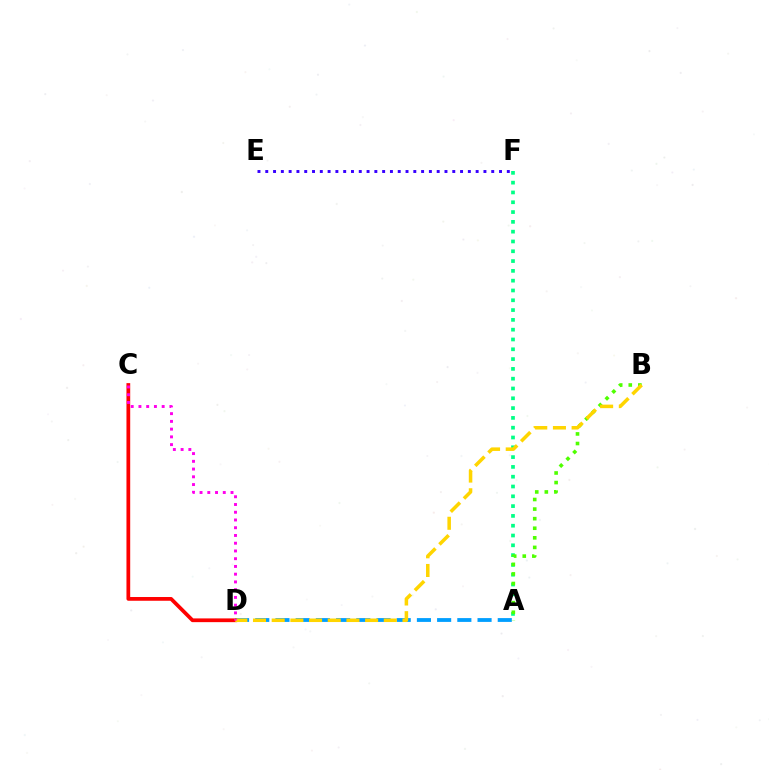{('A', 'F'): [{'color': '#00ff86', 'line_style': 'dotted', 'thickness': 2.66}], ('E', 'F'): [{'color': '#3700ff', 'line_style': 'dotted', 'thickness': 2.12}], ('A', 'D'): [{'color': '#009eff', 'line_style': 'dashed', 'thickness': 2.75}], ('A', 'B'): [{'color': '#4fff00', 'line_style': 'dotted', 'thickness': 2.6}], ('C', 'D'): [{'color': '#ff0000', 'line_style': 'solid', 'thickness': 2.7}, {'color': '#ff00ed', 'line_style': 'dotted', 'thickness': 2.1}], ('B', 'D'): [{'color': '#ffd500', 'line_style': 'dashed', 'thickness': 2.54}]}